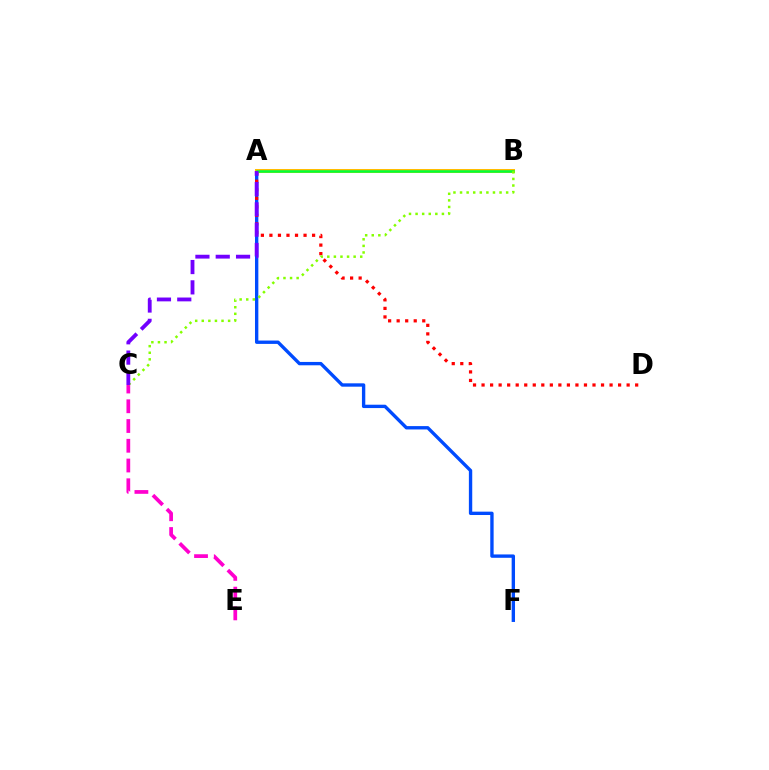{('A', 'F'): [{'color': '#004bff', 'line_style': 'solid', 'thickness': 2.42}], ('A', 'B'): [{'color': '#00fff6', 'line_style': 'dotted', 'thickness': 2.75}, {'color': '#ffbd00', 'line_style': 'solid', 'thickness': 2.89}, {'color': '#00ff39', 'line_style': 'solid', 'thickness': 1.81}], ('A', 'D'): [{'color': '#ff0000', 'line_style': 'dotted', 'thickness': 2.32}], ('C', 'E'): [{'color': '#ff00cf', 'line_style': 'dashed', 'thickness': 2.68}], ('B', 'C'): [{'color': '#84ff00', 'line_style': 'dotted', 'thickness': 1.79}], ('A', 'C'): [{'color': '#7200ff', 'line_style': 'dashed', 'thickness': 2.76}]}